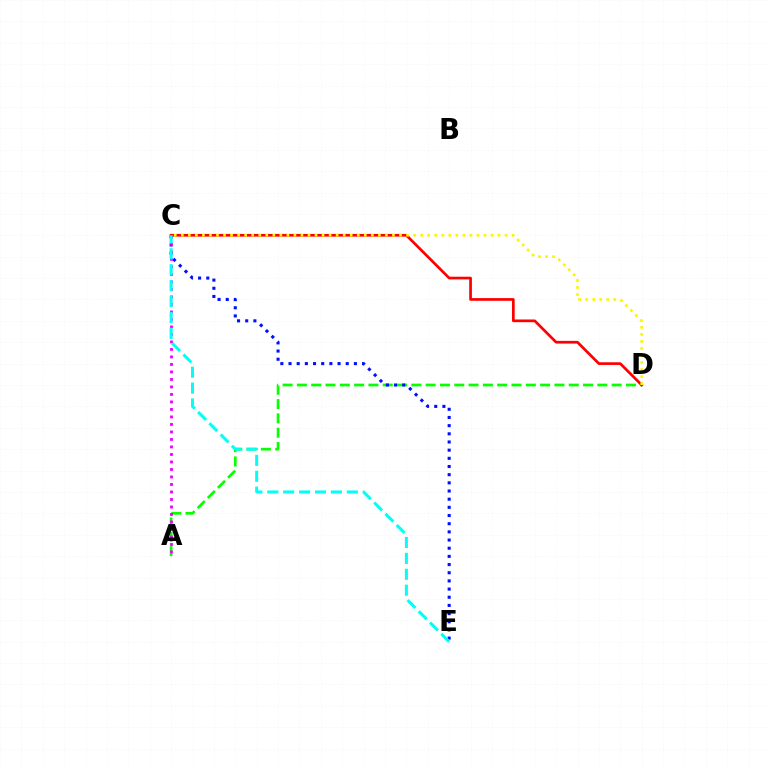{('A', 'D'): [{'color': '#08ff00', 'line_style': 'dashed', 'thickness': 1.94}], ('C', 'E'): [{'color': '#0010ff', 'line_style': 'dotted', 'thickness': 2.22}, {'color': '#00fff6', 'line_style': 'dashed', 'thickness': 2.16}], ('C', 'D'): [{'color': '#ff0000', 'line_style': 'solid', 'thickness': 1.94}, {'color': '#fcf500', 'line_style': 'dotted', 'thickness': 1.91}], ('A', 'C'): [{'color': '#ee00ff', 'line_style': 'dotted', 'thickness': 2.04}]}